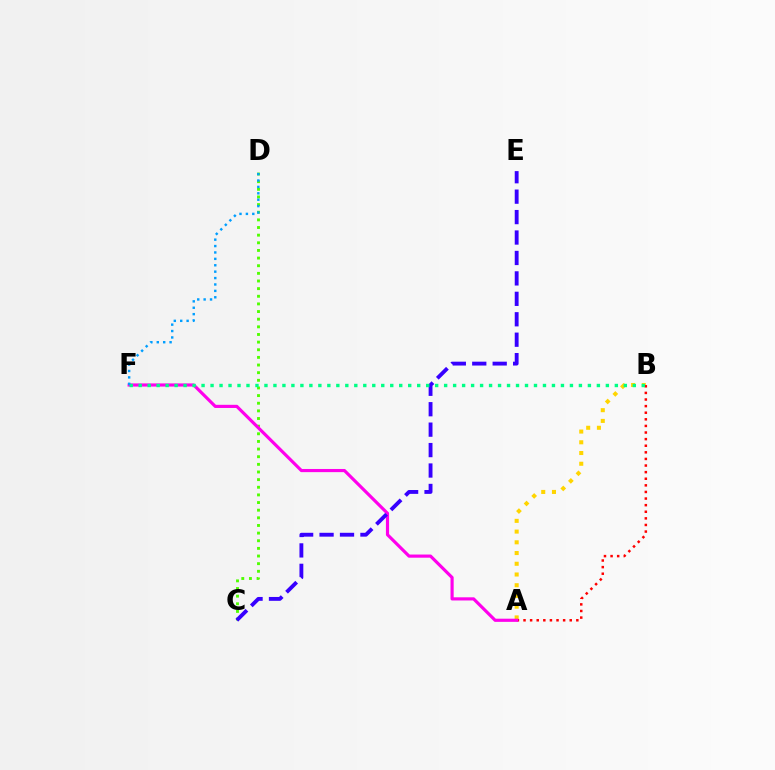{('A', 'B'): [{'color': '#ffd500', 'line_style': 'dotted', 'thickness': 2.91}, {'color': '#ff0000', 'line_style': 'dotted', 'thickness': 1.79}], ('C', 'D'): [{'color': '#4fff00', 'line_style': 'dotted', 'thickness': 2.08}], ('A', 'F'): [{'color': '#ff00ed', 'line_style': 'solid', 'thickness': 2.28}], ('C', 'E'): [{'color': '#3700ff', 'line_style': 'dashed', 'thickness': 2.78}], ('B', 'F'): [{'color': '#00ff86', 'line_style': 'dotted', 'thickness': 2.44}], ('D', 'F'): [{'color': '#009eff', 'line_style': 'dotted', 'thickness': 1.74}]}